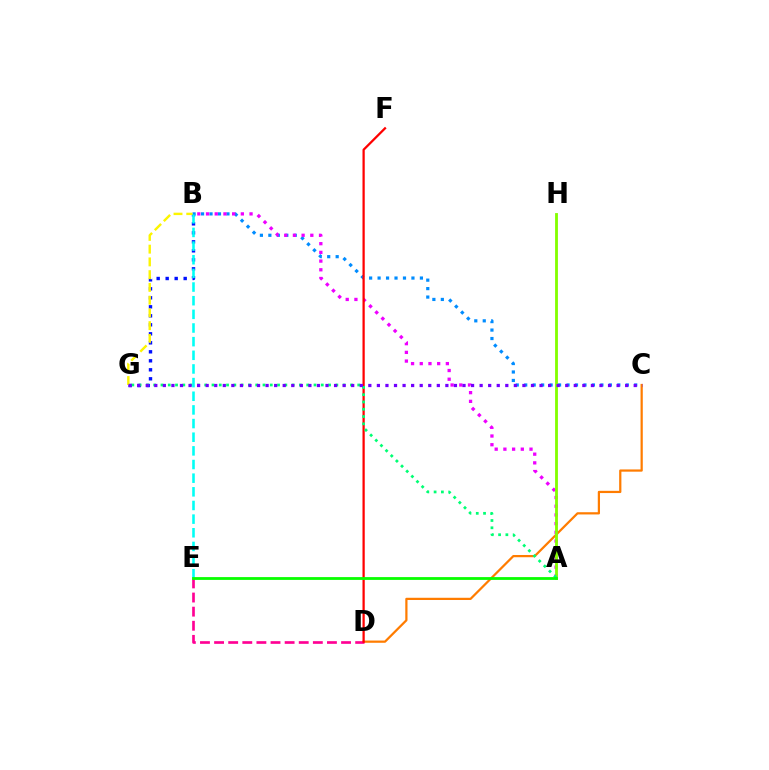{('B', 'G'): [{'color': '#0010ff', 'line_style': 'dotted', 'thickness': 2.45}, {'color': '#fcf500', 'line_style': 'dashed', 'thickness': 1.73}], ('B', 'C'): [{'color': '#008cff', 'line_style': 'dotted', 'thickness': 2.3}], ('C', 'D'): [{'color': '#ff7c00', 'line_style': 'solid', 'thickness': 1.61}], ('D', 'E'): [{'color': '#ff0094', 'line_style': 'dashed', 'thickness': 1.92}], ('A', 'B'): [{'color': '#ee00ff', 'line_style': 'dotted', 'thickness': 2.36}], ('D', 'F'): [{'color': '#ff0000', 'line_style': 'solid', 'thickness': 1.62}], ('A', 'H'): [{'color': '#84ff00', 'line_style': 'solid', 'thickness': 2.03}], ('A', 'G'): [{'color': '#00ff74', 'line_style': 'dotted', 'thickness': 1.98}], ('B', 'E'): [{'color': '#00fff6', 'line_style': 'dashed', 'thickness': 1.85}], ('C', 'G'): [{'color': '#7200ff', 'line_style': 'dotted', 'thickness': 2.33}], ('A', 'E'): [{'color': '#08ff00', 'line_style': 'solid', 'thickness': 2.02}]}